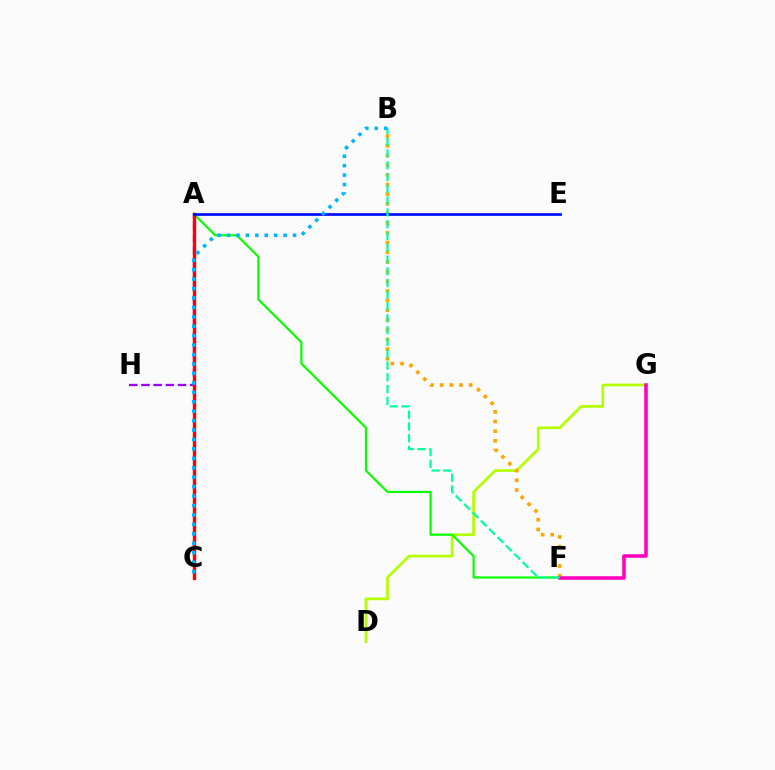{('D', 'G'): [{'color': '#b3ff00', 'line_style': 'solid', 'thickness': 1.96}], ('A', 'F'): [{'color': '#08ff00', 'line_style': 'solid', 'thickness': 1.58}], ('A', 'H'): [{'color': '#9b00ff', 'line_style': 'dashed', 'thickness': 1.66}], ('A', 'C'): [{'color': '#ff0000', 'line_style': 'solid', 'thickness': 2.41}], ('B', 'F'): [{'color': '#ffa500', 'line_style': 'dotted', 'thickness': 2.63}, {'color': '#00ff9d', 'line_style': 'dashed', 'thickness': 1.6}], ('A', 'E'): [{'color': '#0010ff', 'line_style': 'solid', 'thickness': 1.98}], ('F', 'G'): [{'color': '#ff00bd', 'line_style': 'solid', 'thickness': 2.57}], ('B', 'C'): [{'color': '#00b5ff', 'line_style': 'dotted', 'thickness': 2.56}]}